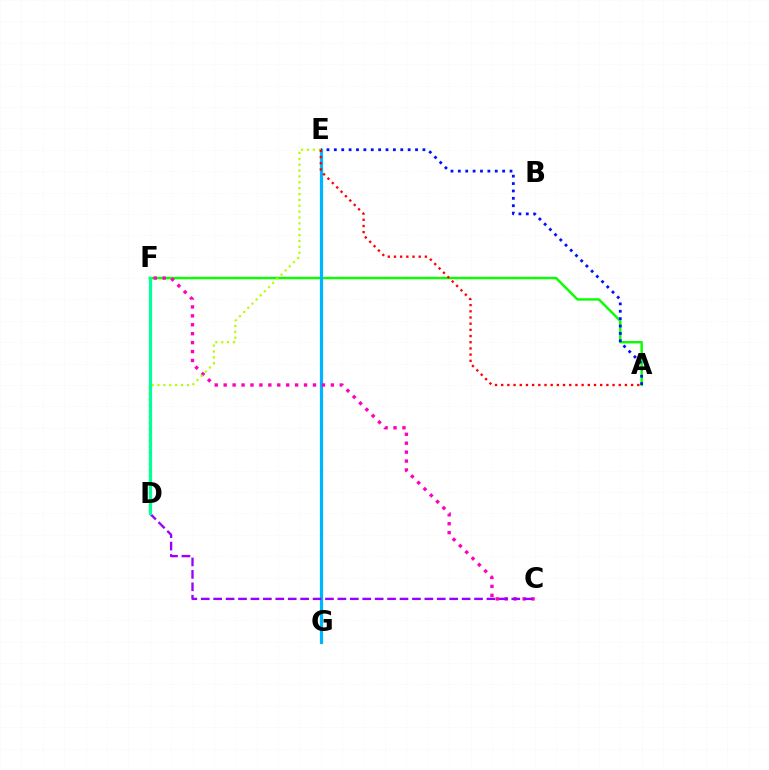{('A', 'F'): [{'color': '#08ff00', 'line_style': 'solid', 'thickness': 1.74}], ('D', 'F'): [{'color': '#ffa500', 'line_style': 'dotted', 'thickness': 2.06}, {'color': '#00ff9d', 'line_style': 'solid', 'thickness': 2.31}], ('E', 'G'): [{'color': '#00b5ff', 'line_style': 'solid', 'thickness': 2.33}], ('C', 'F'): [{'color': '#ff00bd', 'line_style': 'dotted', 'thickness': 2.43}], ('A', 'E'): [{'color': '#0010ff', 'line_style': 'dotted', 'thickness': 2.01}, {'color': '#ff0000', 'line_style': 'dotted', 'thickness': 1.68}], ('D', 'E'): [{'color': '#b3ff00', 'line_style': 'dotted', 'thickness': 1.59}], ('C', 'D'): [{'color': '#9b00ff', 'line_style': 'dashed', 'thickness': 1.69}]}